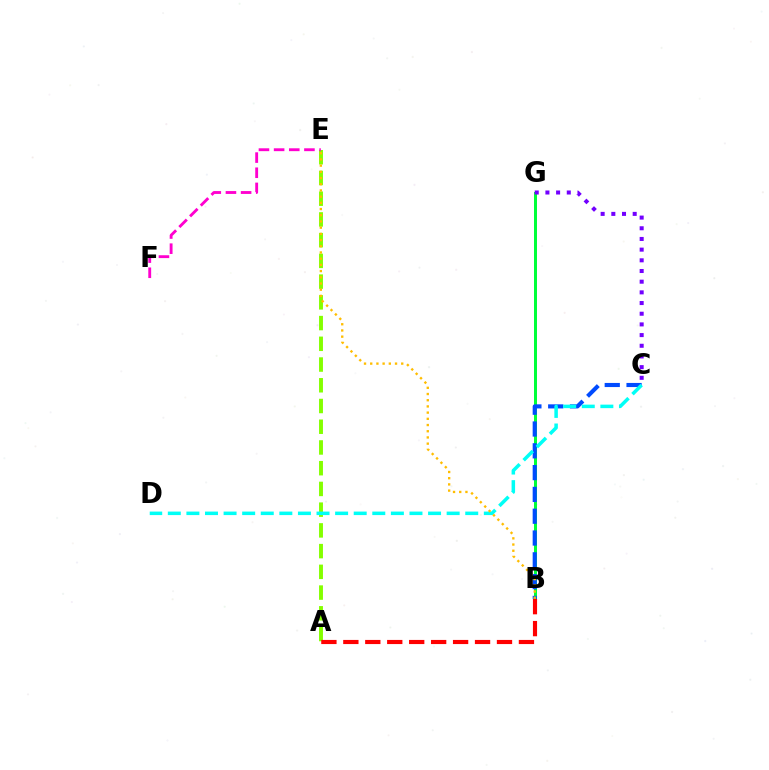{('A', 'E'): [{'color': '#84ff00', 'line_style': 'dashed', 'thickness': 2.82}], ('B', 'G'): [{'color': '#00ff39', 'line_style': 'solid', 'thickness': 2.16}], ('B', 'C'): [{'color': '#004bff', 'line_style': 'dashed', 'thickness': 2.96}], ('C', 'G'): [{'color': '#7200ff', 'line_style': 'dotted', 'thickness': 2.9}], ('A', 'B'): [{'color': '#ff0000', 'line_style': 'dashed', 'thickness': 2.98}], ('E', 'F'): [{'color': '#ff00cf', 'line_style': 'dashed', 'thickness': 2.06}], ('C', 'D'): [{'color': '#00fff6', 'line_style': 'dashed', 'thickness': 2.53}], ('B', 'E'): [{'color': '#ffbd00', 'line_style': 'dotted', 'thickness': 1.69}]}